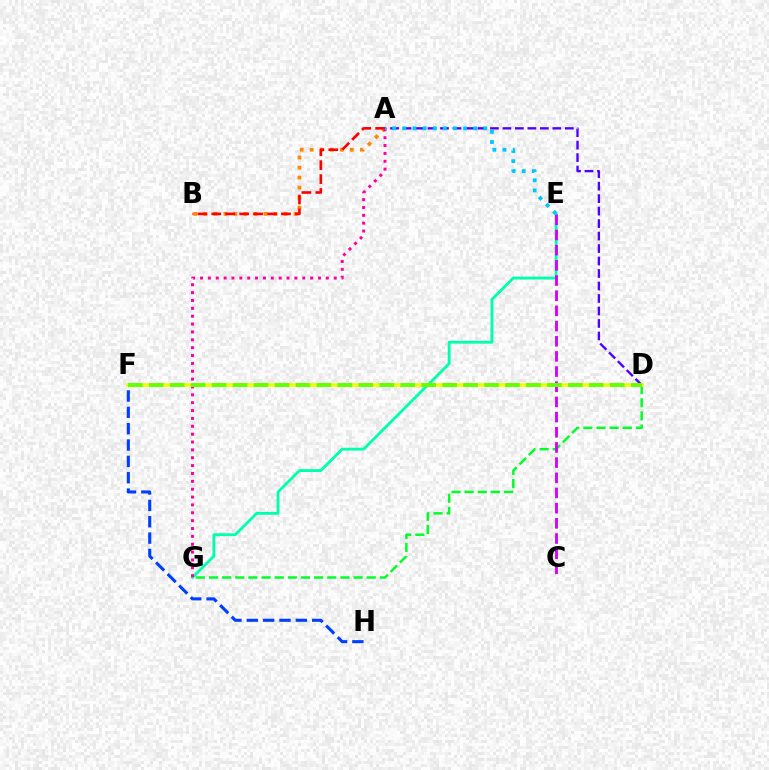{('A', 'B'): [{'color': '#ff8800', 'line_style': 'dotted', 'thickness': 2.73}, {'color': '#ff0000', 'line_style': 'dashed', 'thickness': 1.89}], ('F', 'H'): [{'color': '#003fff', 'line_style': 'dashed', 'thickness': 2.22}], ('A', 'D'): [{'color': '#4f00ff', 'line_style': 'dashed', 'thickness': 1.7}], ('E', 'G'): [{'color': '#00ffaf', 'line_style': 'solid', 'thickness': 2.05}], ('A', 'G'): [{'color': '#ff00a0', 'line_style': 'dotted', 'thickness': 2.14}], ('D', 'G'): [{'color': '#00ff27', 'line_style': 'dashed', 'thickness': 1.79}], ('C', 'E'): [{'color': '#d600ff', 'line_style': 'dashed', 'thickness': 2.06}], ('A', 'E'): [{'color': '#00c7ff', 'line_style': 'dotted', 'thickness': 2.75}], ('D', 'F'): [{'color': '#eeff00', 'line_style': 'solid', 'thickness': 2.61}, {'color': '#66ff00', 'line_style': 'dashed', 'thickness': 2.85}]}